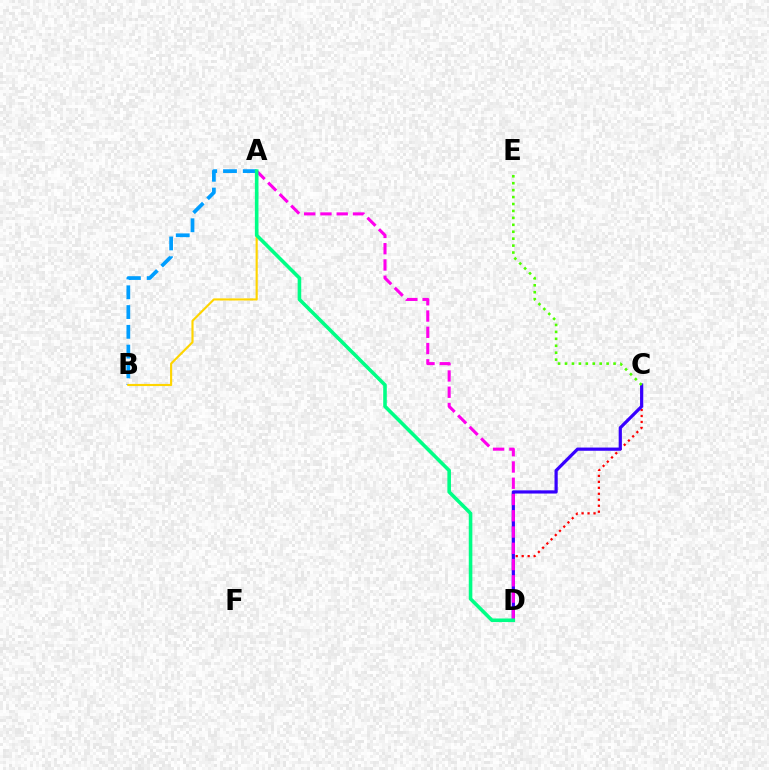{('A', 'B'): [{'color': '#009eff', 'line_style': 'dashed', 'thickness': 2.69}, {'color': '#ffd500', 'line_style': 'solid', 'thickness': 1.54}], ('C', 'D'): [{'color': '#ff0000', 'line_style': 'dotted', 'thickness': 1.62}, {'color': '#3700ff', 'line_style': 'solid', 'thickness': 2.31}], ('A', 'D'): [{'color': '#ff00ed', 'line_style': 'dashed', 'thickness': 2.21}, {'color': '#00ff86', 'line_style': 'solid', 'thickness': 2.58}], ('C', 'E'): [{'color': '#4fff00', 'line_style': 'dotted', 'thickness': 1.88}]}